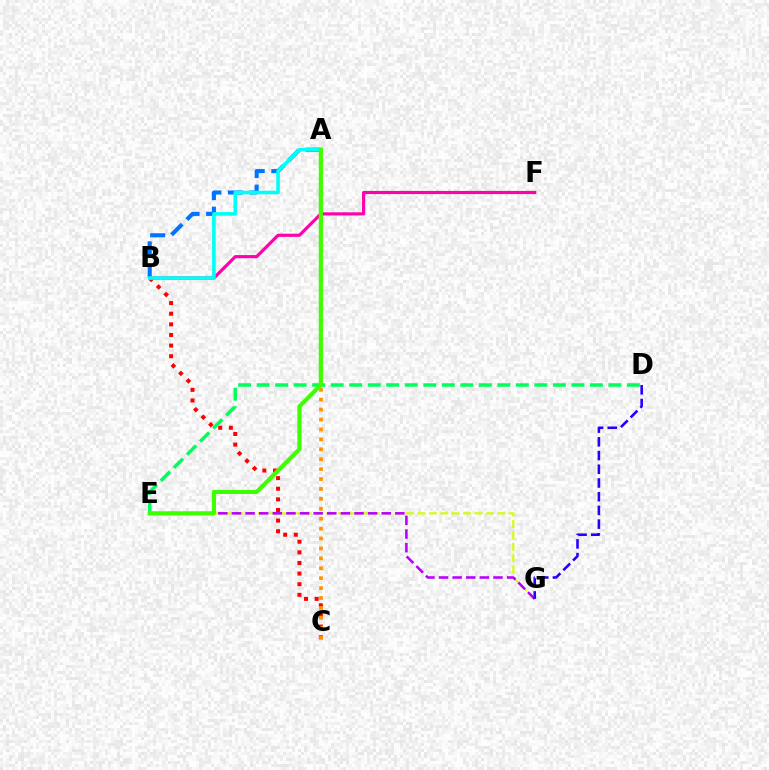{('B', 'F'): [{'color': '#ff00ac', 'line_style': 'solid', 'thickness': 2.28}], ('B', 'C'): [{'color': '#ff0000', 'line_style': 'dotted', 'thickness': 2.89}], ('A', 'C'): [{'color': '#ff9400', 'line_style': 'dotted', 'thickness': 2.69}], ('E', 'G'): [{'color': '#d1ff00', 'line_style': 'dashed', 'thickness': 1.55}, {'color': '#b900ff', 'line_style': 'dashed', 'thickness': 1.85}], ('A', 'B'): [{'color': '#0074ff', 'line_style': 'dashed', 'thickness': 2.93}, {'color': '#00fff6', 'line_style': 'solid', 'thickness': 2.61}], ('D', 'G'): [{'color': '#2500ff', 'line_style': 'dashed', 'thickness': 1.86}], ('D', 'E'): [{'color': '#00ff5c', 'line_style': 'dashed', 'thickness': 2.52}], ('A', 'E'): [{'color': '#3dff00', 'line_style': 'solid', 'thickness': 2.98}]}